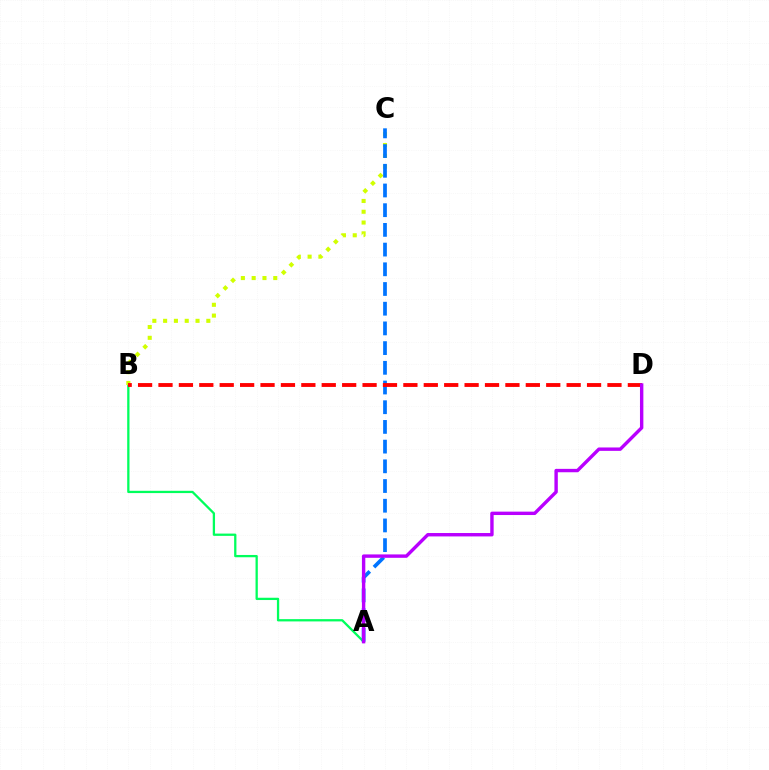{('A', 'B'): [{'color': '#00ff5c', 'line_style': 'solid', 'thickness': 1.64}], ('B', 'C'): [{'color': '#d1ff00', 'line_style': 'dotted', 'thickness': 2.93}], ('A', 'C'): [{'color': '#0074ff', 'line_style': 'dashed', 'thickness': 2.68}], ('B', 'D'): [{'color': '#ff0000', 'line_style': 'dashed', 'thickness': 2.77}], ('A', 'D'): [{'color': '#b900ff', 'line_style': 'solid', 'thickness': 2.44}]}